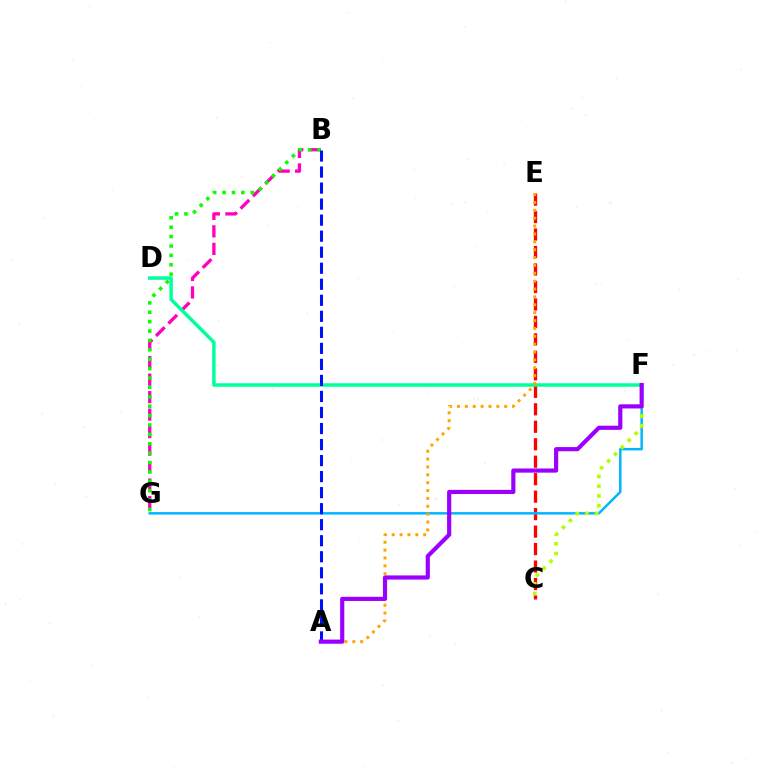{('B', 'G'): [{'color': '#ff00bd', 'line_style': 'dashed', 'thickness': 2.38}, {'color': '#08ff00', 'line_style': 'dotted', 'thickness': 2.55}], ('C', 'E'): [{'color': '#ff0000', 'line_style': 'dashed', 'thickness': 2.37}], ('F', 'G'): [{'color': '#00b5ff', 'line_style': 'solid', 'thickness': 1.78}], ('C', 'F'): [{'color': '#b3ff00', 'line_style': 'dotted', 'thickness': 2.65}], ('D', 'F'): [{'color': '#00ff9d', 'line_style': 'solid', 'thickness': 2.5}], ('A', 'B'): [{'color': '#0010ff', 'line_style': 'dashed', 'thickness': 2.18}], ('A', 'E'): [{'color': '#ffa500', 'line_style': 'dotted', 'thickness': 2.14}], ('A', 'F'): [{'color': '#9b00ff', 'line_style': 'solid', 'thickness': 3.0}]}